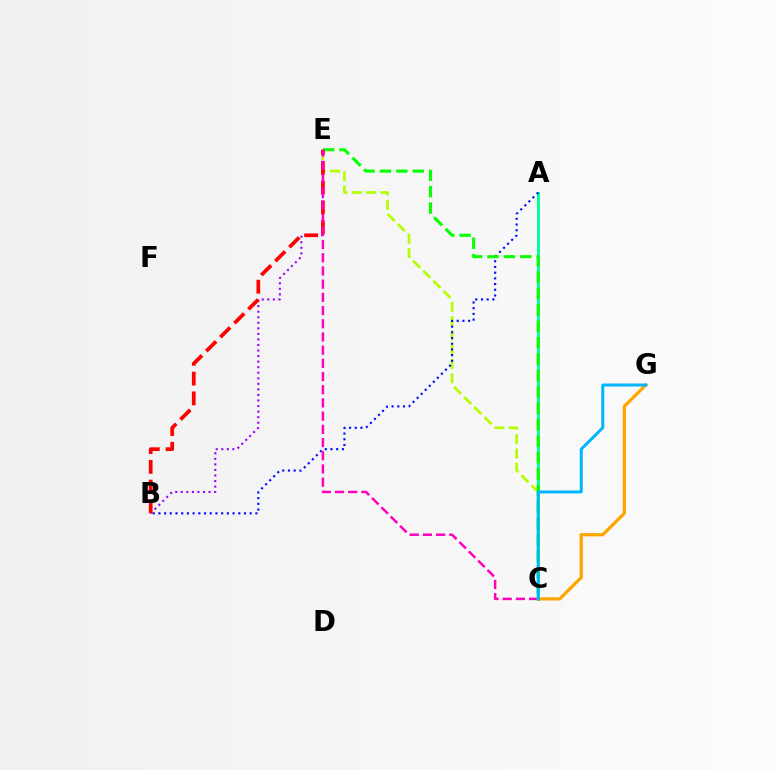{('A', 'C'): [{'color': '#00ff9d', 'line_style': 'solid', 'thickness': 2.12}], ('B', 'E'): [{'color': '#9b00ff', 'line_style': 'dotted', 'thickness': 1.51}, {'color': '#ff0000', 'line_style': 'dashed', 'thickness': 2.69}], ('C', 'E'): [{'color': '#b3ff00', 'line_style': 'dashed', 'thickness': 1.95}, {'color': '#08ff00', 'line_style': 'dashed', 'thickness': 2.23}, {'color': '#ff00bd', 'line_style': 'dashed', 'thickness': 1.79}], ('A', 'B'): [{'color': '#0010ff', 'line_style': 'dotted', 'thickness': 1.55}], ('C', 'G'): [{'color': '#ffa500', 'line_style': 'solid', 'thickness': 2.33}, {'color': '#00b5ff', 'line_style': 'solid', 'thickness': 2.15}]}